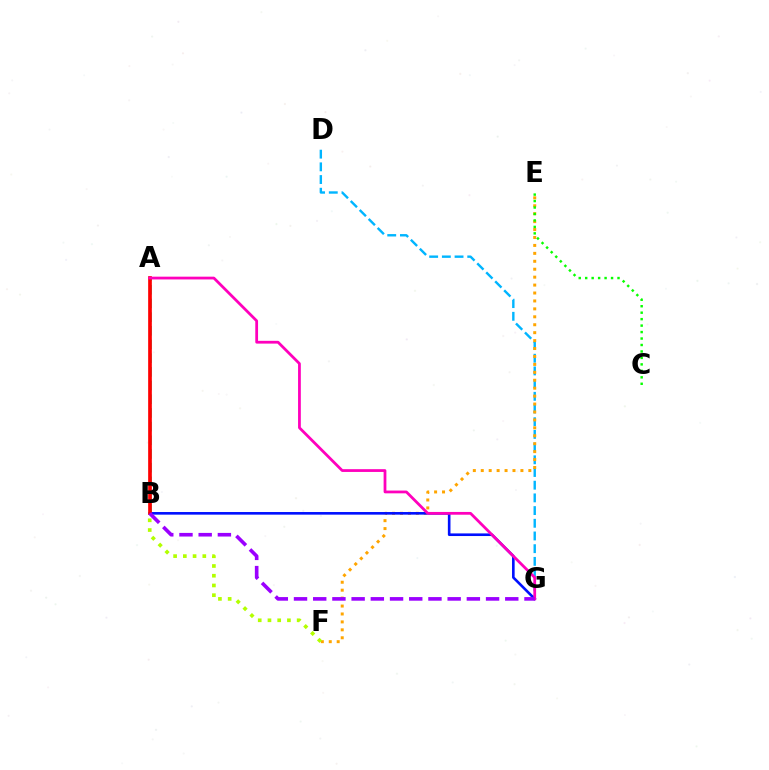{('D', 'G'): [{'color': '#00b5ff', 'line_style': 'dashed', 'thickness': 1.72}], ('A', 'B'): [{'color': '#00ff9d', 'line_style': 'dashed', 'thickness': 1.86}, {'color': '#ff0000', 'line_style': 'solid', 'thickness': 2.65}], ('E', 'F'): [{'color': '#ffa500', 'line_style': 'dotted', 'thickness': 2.15}], ('B', 'G'): [{'color': '#0010ff', 'line_style': 'solid', 'thickness': 1.89}, {'color': '#9b00ff', 'line_style': 'dashed', 'thickness': 2.61}], ('B', 'F'): [{'color': '#b3ff00', 'line_style': 'dotted', 'thickness': 2.64}], ('A', 'G'): [{'color': '#ff00bd', 'line_style': 'solid', 'thickness': 2.0}], ('C', 'E'): [{'color': '#08ff00', 'line_style': 'dotted', 'thickness': 1.76}]}